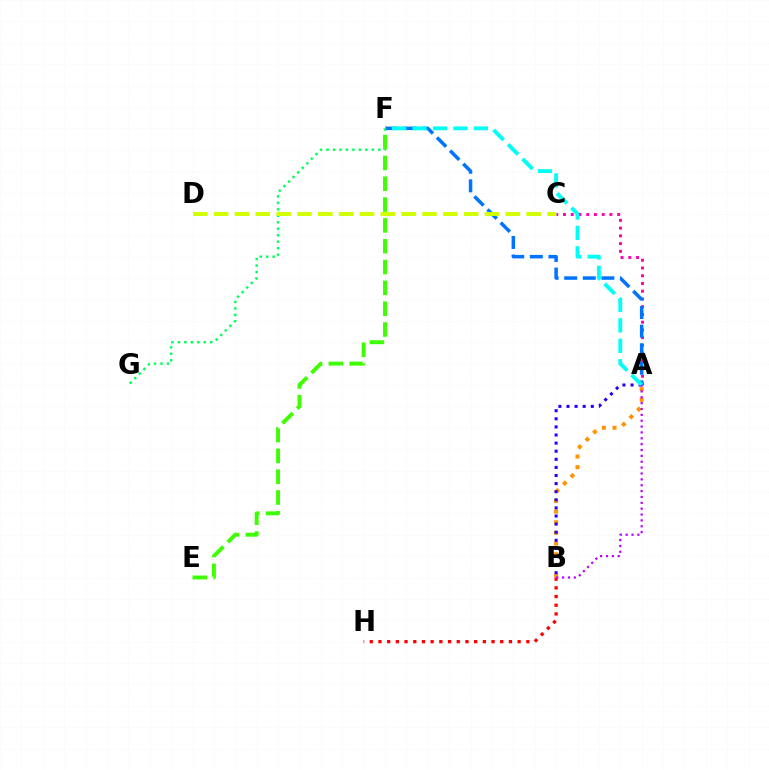{('A', 'C'): [{'color': '#ff00ac', 'line_style': 'dotted', 'thickness': 2.1}], ('F', 'G'): [{'color': '#00ff5c', 'line_style': 'dotted', 'thickness': 1.76}], ('A', 'B'): [{'color': '#ff9400', 'line_style': 'dotted', 'thickness': 2.89}, {'color': '#2500ff', 'line_style': 'dotted', 'thickness': 2.2}, {'color': '#b900ff', 'line_style': 'dotted', 'thickness': 1.59}], ('B', 'H'): [{'color': '#ff0000', 'line_style': 'dotted', 'thickness': 2.36}], ('A', 'F'): [{'color': '#0074ff', 'line_style': 'dashed', 'thickness': 2.53}, {'color': '#00fff6', 'line_style': 'dashed', 'thickness': 2.78}], ('E', 'F'): [{'color': '#3dff00', 'line_style': 'dashed', 'thickness': 2.83}], ('C', 'D'): [{'color': '#d1ff00', 'line_style': 'dashed', 'thickness': 2.83}]}